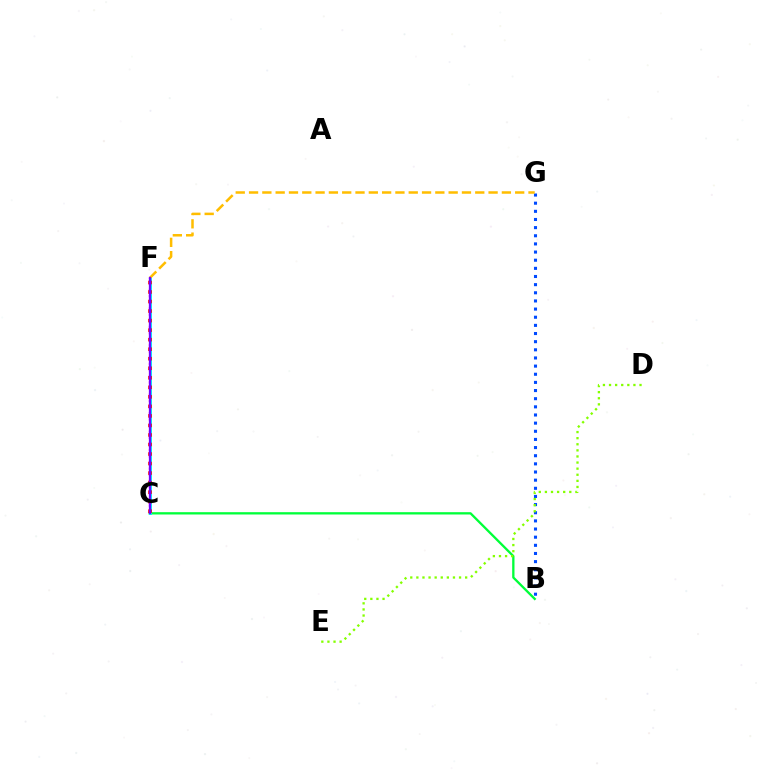{('B', 'C'): [{'color': '#00ff39', 'line_style': 'solid', 'thickness': 1.66}], ('B', 'G'): [{'color': '#004bff', 'line_style': 'dotted', 'thickness': 2.21}], ('C', 'F'): [{'color': '#ff00cf', 'line_style': 'dotted', 'thickness': 1.67}, {'color': '#00fff6', 'line_style': 'solid', 'thickness': 2.14}, {'color': '#ff0000', 'line_style': 'dotted', 'thickness': 2.59}, {'color': '#7200ff', 'line_style': 'solid', 'thickness': 1.64}], ('D', 'E'): [{'color': '#84ff00', 'line_style': 'dotted', 'thickness': 1.66}], ('F', 'G'): [{'color': '#ffbd00', 'line_style': 'dashed', 'thickness': 1.81}]}